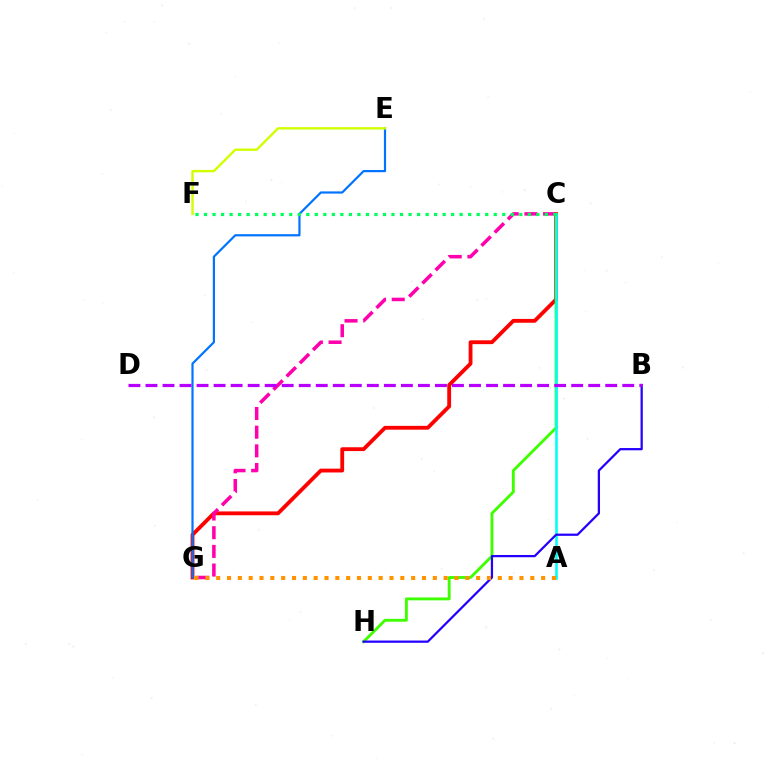{('C', 'G'): [{'color': '#ff0000', 'line_style': 'solid', 'thickness': 2.76}, {'color': '#ff00ac', 'line_style': 'dashed', 'thickness': 2.54}], ('C', 'H'): [{'color': '#3dff00', 'line_style': 'solid', 'thickness': 2.06}], ('A', 'C'): [{'color': '#00fff6', 'line_style': 'solid', 'thickness': 1.86}], ('E', 'G'): [{'color': '#0074ff', 'line_style': 'solid', 'thickness': 1.58}], ('C', 'F'): [{'color': '#00ff5c', 'line_style': 'dotted', 'thickness': 2.32}], ('B', 'H'): [{'color': '#2500ff', 'line_style': 'solid', 'thickness': 1.62}], ('A', 'G'): [{'color': '#ff9400', 'line_style': 'dotted', 'thickness': 2.94}], ('E', 'F'): [{'color': '#d1ff00', 'line_style': 'solid', 'thickness': 1.72}], ('B', 'D'): [{'color': '#b900ff', 'line_style': 'dashed', 'thickness': 2.31}]}